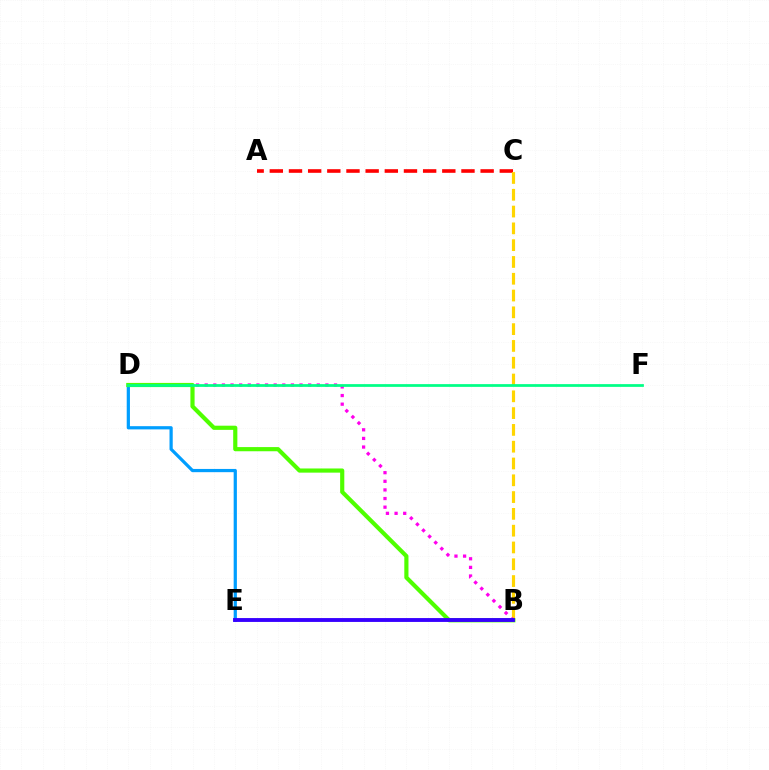{('D', 'E'): [{'color': '#009eff', 'line_style': 'solid', 'thickness': 2.32}], ('A', 'C'): [{'color': '#ff0000', 'line_style': 'dashed', 'thickness': 2.6}], ('B', 'C'): [{'color': '#ffd500', 'line_style': 'dashed', 'thickness': 2.28}], ('B', 'D'): [{'color': '#ff00ed', 'line_style': 'dotted', 'thickness': 2.34}, {'color': '#4fff00', 'line_style': 'solid', 'thickness': 3.0}], ('D', 'F'): [{'color': '#00ff86', 'line_style': 'solid', 'thickness': 1.98}], ('B', 'E'): [{'color': '#3700ff', 'line_style': 'solid', 'thickness': 2.78}]}